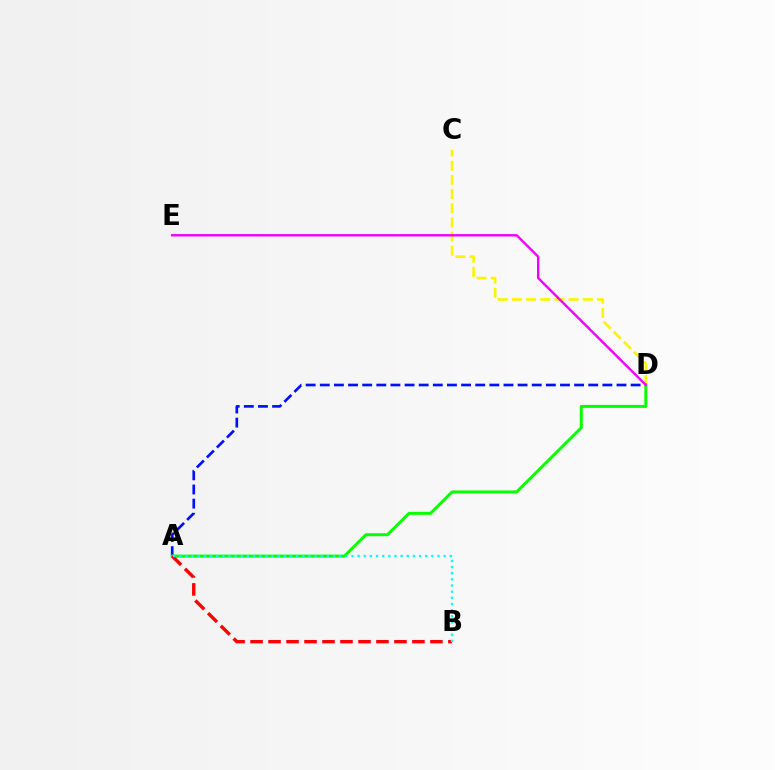{('A', 'D'): [{'color': '#0010ff', 'line_style': 'dashed', 'thickness': 1.92}, {'color': '#08ff00', 'line_style': 'solid', 'thickness': 2.17}], ('C', 'D'): [{'color': '#fcf500', 'line_style': 'dashed', 'thickness': 1.93}], ('D', 'E'): [{'color': '#ee00ff', 'line_style': 'solid', 'thickness': 1.72}], ('A', 'B'): [{'color': '#ff0000', 'line_style': 'dashed', 'thickness': 2.44}, {'color': '#00fff6', 'line_style': 'dotted', 'thickness': 1.67}]}